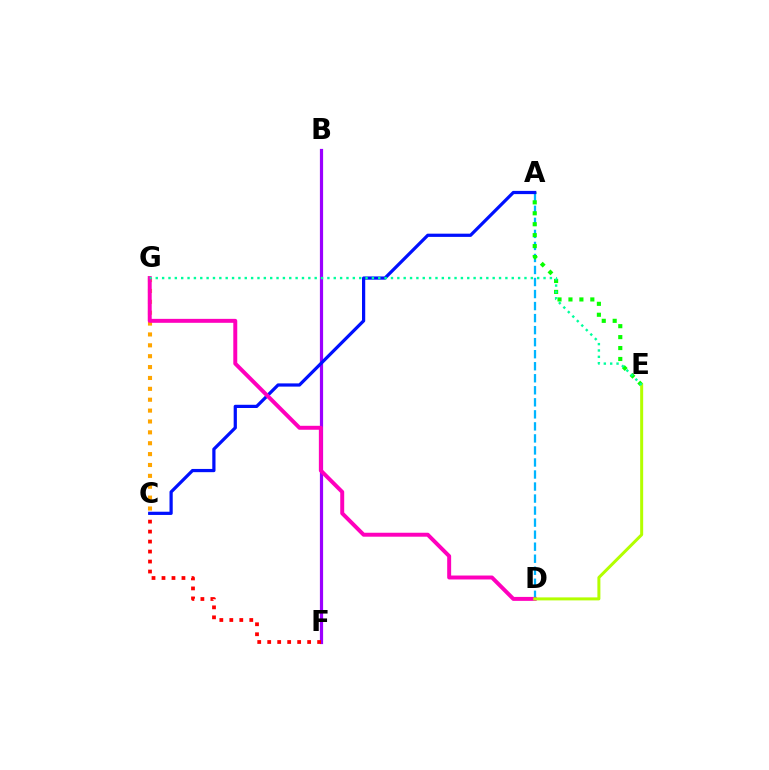{('B', 'F'): [{'color': '#9b00ff', 'line_style': 'solid', 'thickness': 2.3}], ('C', 'G'): [{'color': '#ffa500', 'line_style': 'dotted', 'thickness': 2.96}], ('A', 'D'): [{'color': '#00b5ff', 'line_style': 'dashed', 'thickness': 1.63}], ('A', 'E'): [{'color': '#08ff00', 'line_style': 'dotted', 'thickness': 2.97}], ('C', 'F'): [{'color': '#ff0000', 'line_style': 'dotted', 'thickness': 2.71}], ('A', 'C'): [{'color': '#0010ff', 'line_style': 'solid', 'thickness': 2.32}], ('D', 'G'): [{'color': '#ff00bd', 'line_style': 'solid', 'thickness': 2.84}], ('D', 'E'): [{'color': '#b3ff00', 'line_style': 'solid', 'thickness': 2.16}], ('E', 'G'): [{'color': '#00ff9d', 'line_style': 'dotted', 'thickness': 1.73}]}